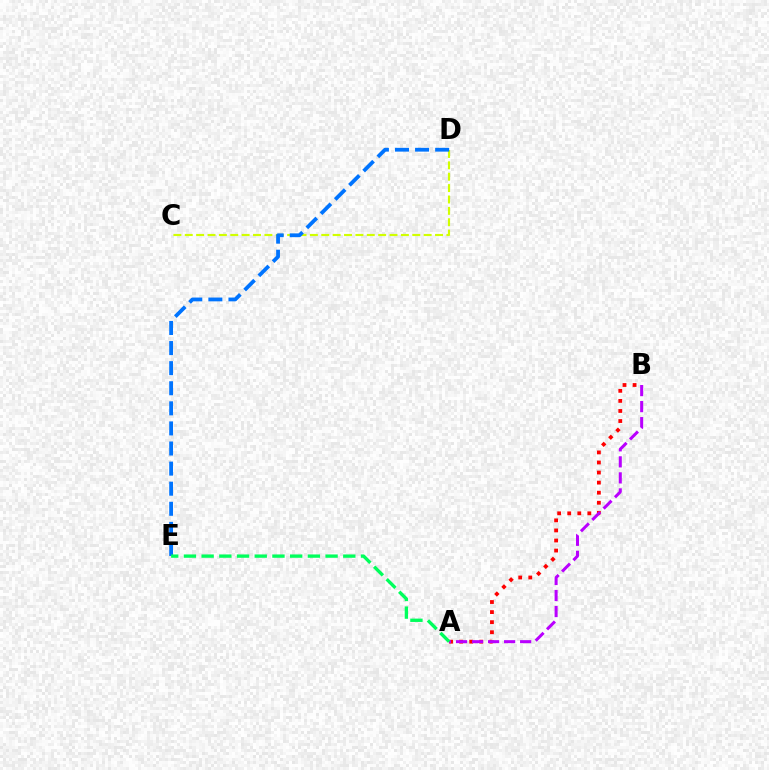{('C', 'D'): [{'color': '#d1ff00', 'line_style': 'dashed', 'thickness': 1.55}], ('A', 'B'): [{'color': '#ff0000', 'line_style': 'dotted', 'thickness': 2.73}, {'color': '#b900ff', 'line_style': 'dashed', 'thickness': 2.18}], ('D', 'E'): [{'color': '#0074ff', 'line_style': 'dashed', 'thickness': 2.73}], ('A', 'E'): [{'color': '#00ff5c', 'line_style': 'dashed', 'thickness': 2.41}]}